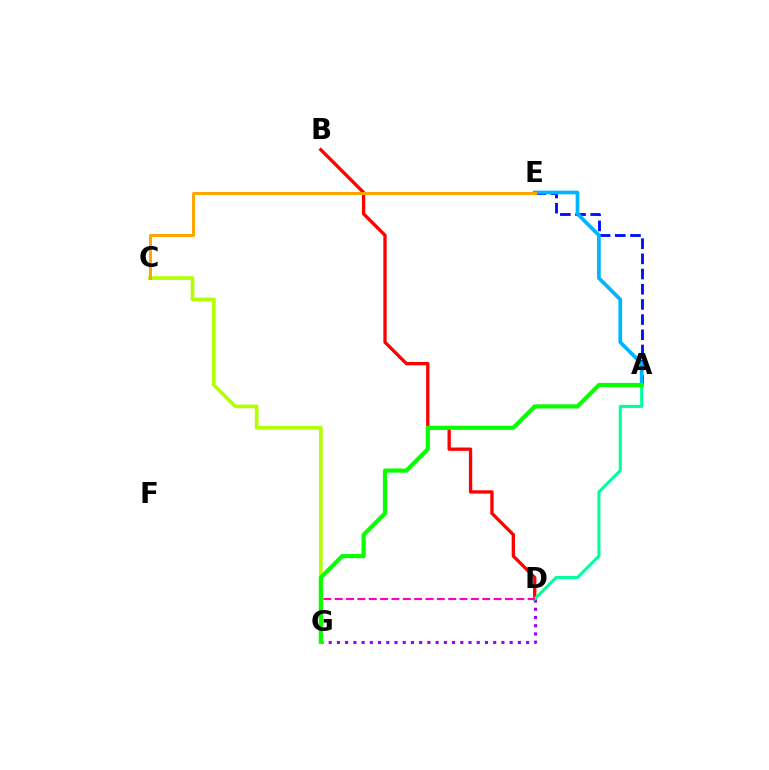{('A', 'E'): [{'color': '#0010ff', 'line_style': 'dashed', 'thickness': 2.06}, {'color': '#00b5ff', 'line_style': 'solid', 'thickness': 2.67}], ('D', 'G'): [{'color': '#9b00ff', 'line_style': 'dotted', 'thickness': 2.23}, {'color': '#ff00bd', 'line_style': 'dashed', 'thickness': 1.54}], ('C', 'G'): [{'color': '#b3ff00', 'line_style': 'solid', 'thickness': 2.67}], ('B', 'D'): [{'color': '#ff0000', 'line_style': 'solid', 'thickness': 2.39}], ('A', 'D'): [{'color': '#00ff9d', 'line_style': 'solid', 'thickness': 2.2}], ('A', 'G'): [{'color': '#08ff00', 'line_style': 'solid', 'thickness': 2.99}], ('C', 'E'): [{'color': '#ffa500', 'line_style': 'solid', 'thickness': 2.16}]}